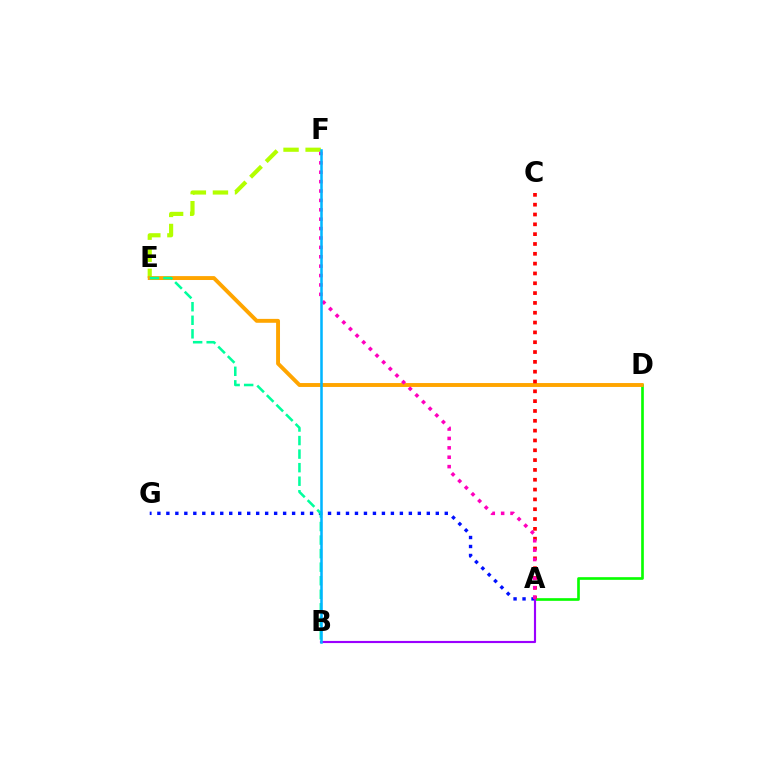{('E', 'F'): [{'color': '#b3ff00', 'line_style': 'dashed', 'thickness': 3.0}], ('A', 'G'): [{'color': '#0010ff', 'line_style': 'dotted', 'thickness': 2.44}], ('A', 'D'): [{'color': '#08ff00', 'line_style': 'solid', 'thickness': 1.92}], ('A', 'B'): [{'color': '#9b00ff', 'line_style': 'solid', 'thickness': 1.55}], ('D', 'E'): [{'color': '#ffa500', 'line_style': 'solid', 'thickness': 2.81}], ('B', 'E'): [{'color': '#00ff9d', 'line_style': 'dashed', 'thickness': 1.84}], ('A', 'C'): [{'color': '#ff0000', 'line_style': 'dotted', 'thickness': 2.67}], ('A', 'F'): [{'color': '#ff00bd', 'line_style': 'dotted', 'thickness': 2.55}], ('B', 'F'): [{'color': '#00b5ff', 'line_style': 'solid', 'thickness': 1.83}]}